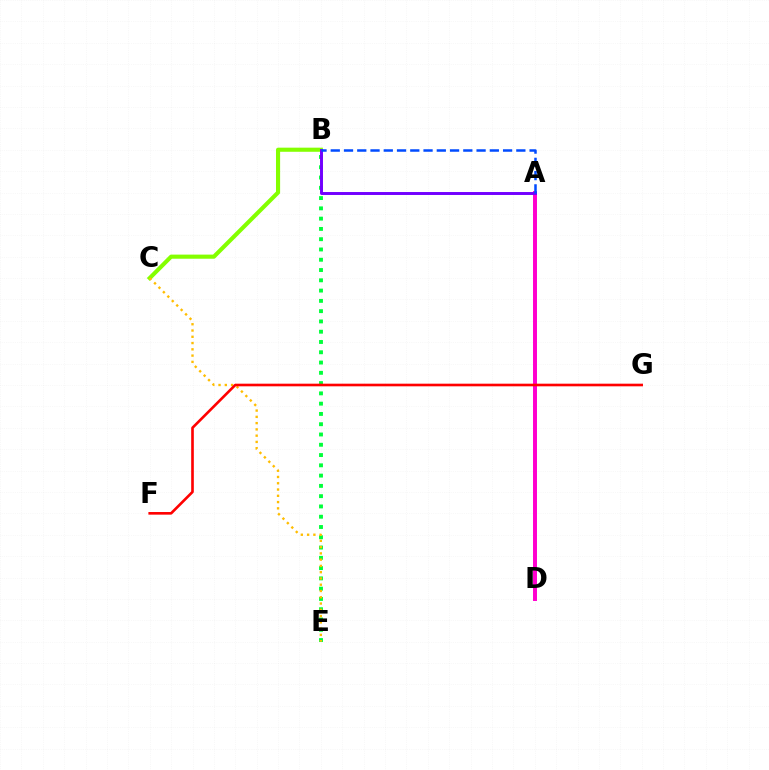{('A', 'D'): [{'color': '#00fff6', 'line_style': 'dashed', 'thickness': 1.64}, {'color': '#ff00cf', 'line_style': 'solid', 'thickness': 2.85}], ('B', 'C'): [{'color': '#84ff00', 'line_style': 'solid', 'thickness': 2.96}], ('B', 'E'): [{'color': '#00ff39', 'line_style': 'dotted', 'thickness': 2.79}], ('A', 'B'): [{'color': '#7200ff', 'line_style': 'solid', 'thickness': 2.12}, {'color': '#004bff', 'line_style': 'dashed', 'thickness': 1.8}], ('C', 'E'): [{'color': '#ffbd00', 'line_style': 'dotted', 'thickness': 1.7}], ('F', 'G'): [{'color': '#ff0000', 'line_style': 'solid', 'thickness': 1.89}]}